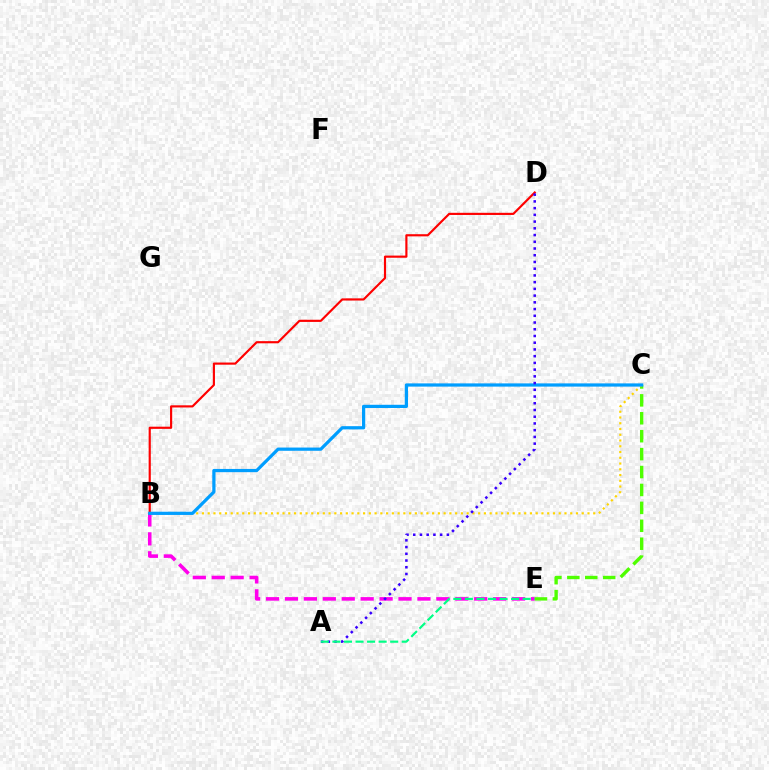{('C', 'E'): [{'color': '#4fff00', 'line_style': 'dashed', 'thickness': 2.43}], ('B', 'E'): [{'color': '#ff00ed', 'line_style': 'dashed', 'thickness': 2.57}], ('B', 'C'): [{'color': '#ffd500', 'line_style': 'dotted', 'thickness': 1.56}, {'color': '#009eff', 'line_style': 'solid', 'thickness': 2.32}], ('B', 'D'): [{'color': '#ff0000', 'line_style': 'solid', 'thickness': 1.56}], ('A', 'D'): [{'color': '#3700ff', 'line_style': 'dotted', 'thickness': 1.83}], ('A', 'E'): [{'color': '#00ff86', 'line_style': 'dashed', 'thickness': 1.57}]}